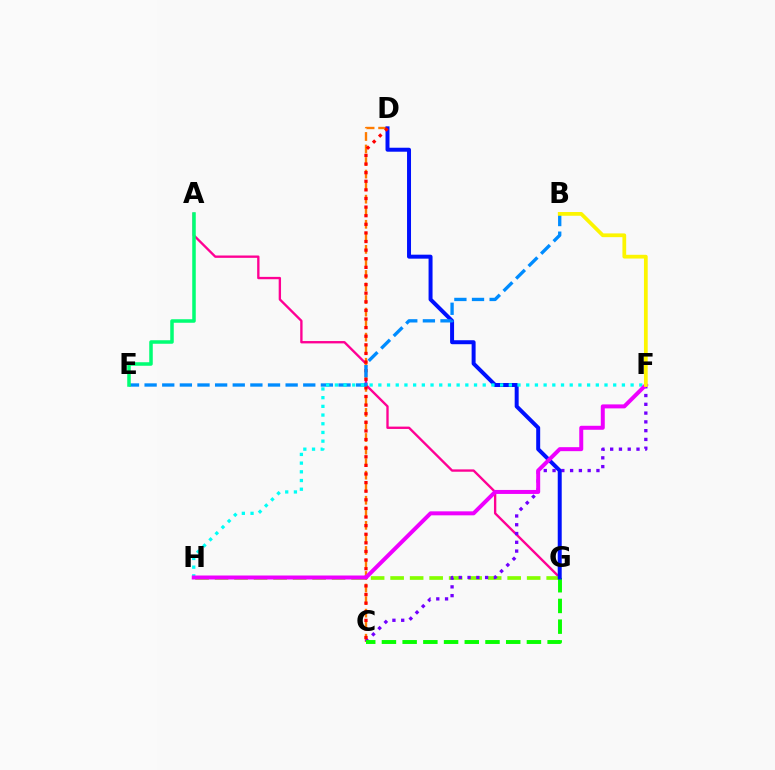{('A', 'G'): [{'color': '#ff0094', 'line_style': 'solid', 'thickness': 1.69}], ('G', 'H'): [{'color': '#84ff00', 'line_style': 'dashed', 'thickness': 2.65}], ('C', 'D'): [{'color': '#ff7c00', 'line_style': 'dashed', 'thickness': 1.7}, {'color': '#ff0000', 'line_style': 'dotted', 'thickness': 2.34}], ('C', 'F'): [{'color': '#7200ff', 'line_style': 'dotted', 'thickness': 2.39}], ('C', 'G'): [{'color': '#08ff00', 'line_style': 'dashed', 'thickness': 2.81}], ('D', 'G'): [{'color': '#0010ff', 'line_style': 'solid', 'thickness': 2.86}], ('B', 'E'): [{'color': '#008cff', 'line_style': 'dashed', 'thickness': 2.39}], ('F', 'H'): [{'color': '#00fff6', 'line_style': 'dotted', 'thickness': 2.36}, {'color': '#ee00ff', 'line_style': 'solid', 'thickness': 2.87}], ('B', 'F'): [{'color': '#fcf500', 'line_style': 'solid', 'thickness': 2.7}], ('A', 'E'): [{'color': '#00ff74', 'line_style': 'solid', 'thickness': 2.54}]}